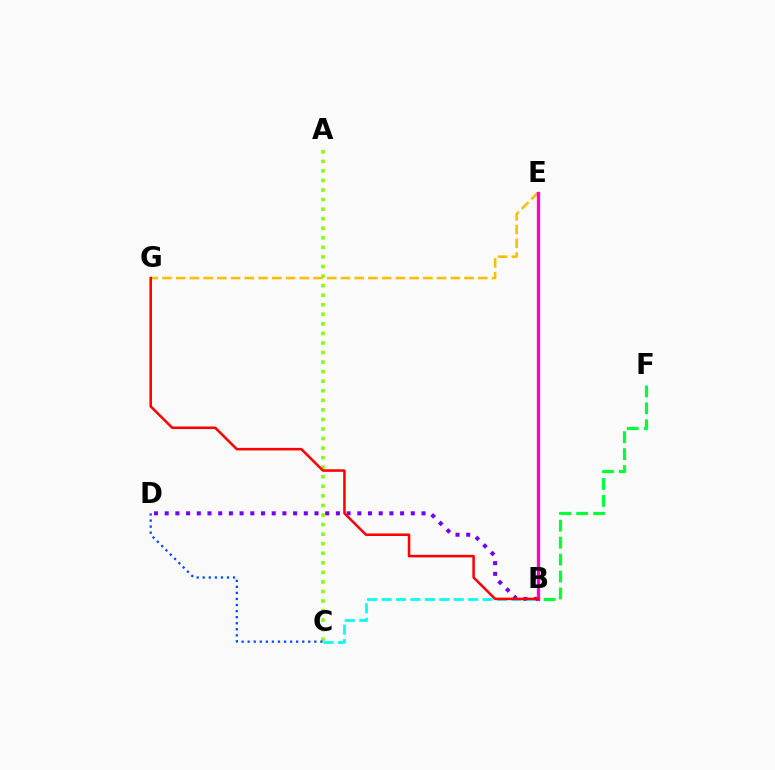{('A', 'C'): [{'color': '#84ff00', 'line_style': 'dotted', 'thickness': 2.6}], ('B', 'D'): [{'color': '#7200ff', 'line_style': 'dotted', 'thickness': 2.91}], ('E', 'G'): [{'color': '#ffbd00', 'line_style': 'dashed', 'thickness': 1.87}], ('B', 'C'): [{'color': '#00fff6', 'line_style': 'dashed', 'thickness': 1.96}], ('B', 'E'): [{'color': '#ff00cf', 'line_style': 'solid', 'thickness': 2.37}], ('B', 'G'): [{'color': '#ff0000', 'line_style': 'solid', 'thickness': 1.83}], ('C', 'D'): [{'color': '#004bff', 'line_style': 'dotted', 'thickness': 1.65}], ('B', 'F'): [{'color': '#00ff39', 'line_style': 'dashed', 'thickness': 2.3}]}